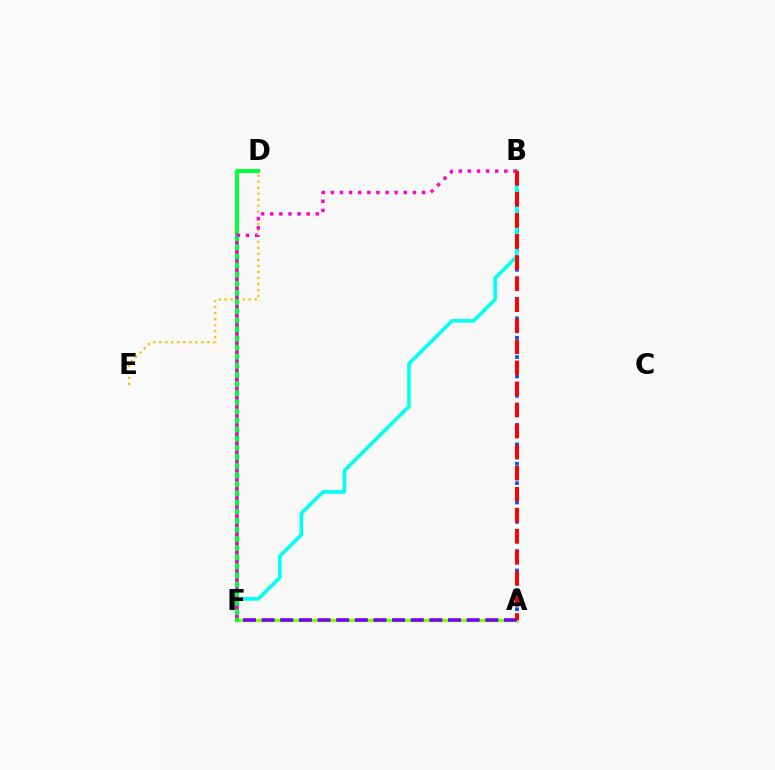{('A', 'B'): [{'color': '#004bff', 'line_style': 'dotted', 'thickness': 2.63}, {'color': '#ff0000', 'line_style': 'dashed', 'thickness': 2.86}], ('A', 'F'): [{'color': '#84ff00', 'line_style': 'solid', 'thickness': 2.38}, {'color': '#7200ff', 'line_style': 'dashed', 'thickness': 2.53}], ('D', 'E'): [{'color': '#ffbd00', 'line_style': 'dotted', 'thickness': 1.63}], ('B', 'F'): [{'color': '#00fff6', 'line_style': 'solid', 'thickness': 2.6}, {'color': '#ff00cf', 'line_style': 'dotted', 'thickness': 2.48}], ('D', 'F'): [{'color': '#00ff39', 'line_style': 'solid', 'thickness': 2.89}]}